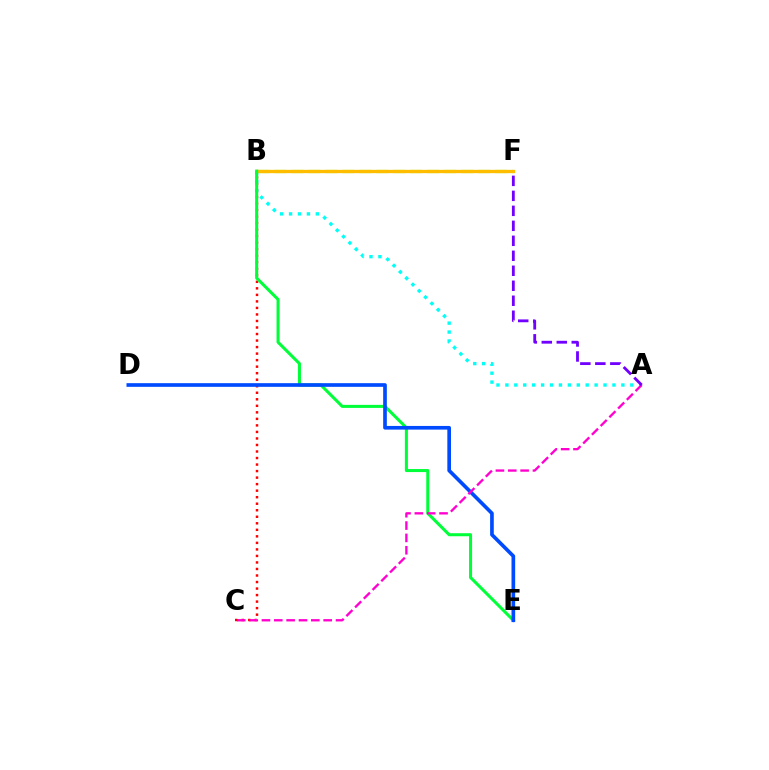{('B', 'C'): [{'color': '#ff0000', 'line_style': 'dotted', 'thickness': 1.77}], ('A', 'B'): [{'color': '#00fff6', 'line_style': 'dotted', 'thickness': 2.42}], ('B', 'F'): [{'color': '#84ff00', 'line_style': 'dashed', 'thickness': 2.31}, {'color': '#ffbd00', 'line_style': 'solid', 'thickness': 2.38}], ('B', 'E'): [{'color': '#00ff39', 'line_style': 'solid', 'thickness': 2.19}], ('D', 'E'): [{'color': '#004bff', 'line_style': 'solid', 'thickness': 2.64}], ('A', 'C'): [{'color': '#ff00cf', 'line_style': 'dashed', 'thickness': 1.68}], ('A', 'F'): [{'color': '#7200ff', 'line_style': 'dashed', 'thickness': 2.04}]}